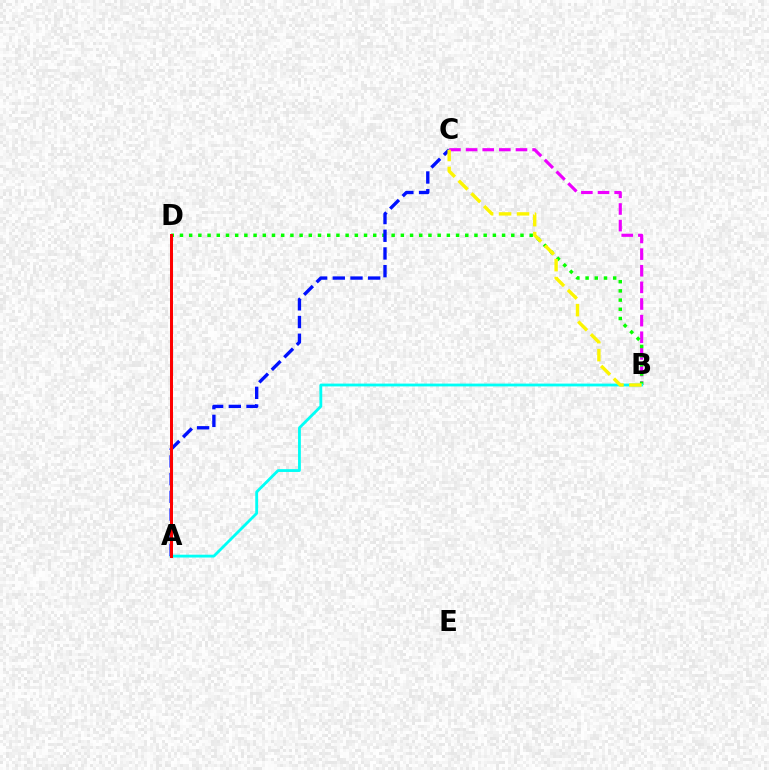{('B', 'C'): [{'color': '#ee00ff', 'line_style': 'dashed', 'thickness': 2.26}, {'color': '#fcf500', 'line_style': 'dashed', 'thickness': 2.44}], ('B', 'D'): [{'color': '#08ff00', 'line_style': 'dotted', 'thickness': 2.5}], ('A', 'B'): [{'color': '#00fff6', 'line_style': 'solid', 'thickness': 2.03}], ('A', 'C'): [{'color': '#0010ff', 'line_style': 'dashed', 'thickness': 2.4}], ('A', 'D'): [{'color': '#ff0000', 'line_style': 'solid', 'thickness': 2.17}]}